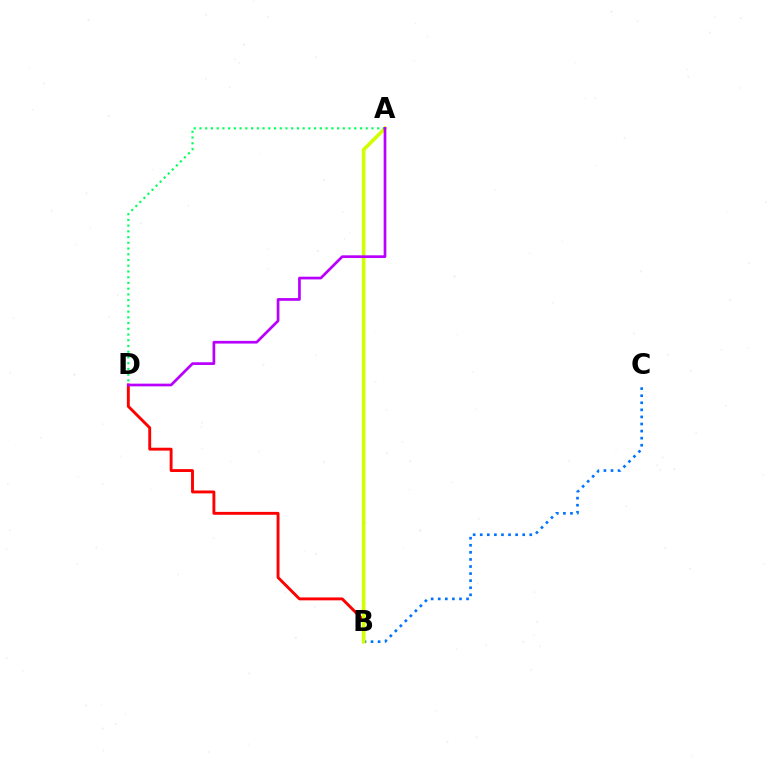{('B', 'D'): [{'color': '#ff0000', 'line_style': 'solid', 'thickness': 2.08}], ('B', 'C'): [{'color': '#0074ff', 'line_style': 'dotted', 'thickness': 1.92}], ('A', 'B'): [{'color': '#d1ff00', 'line_style': 'solid', 'thickness': 2.6}], ('A', 'D'): [{'color': '#00ff5c', 'line_style': 'dotted', 'thickness': 1.56}, {'color': '#b900ff', 'line_style': 'solid', 'thickness': 1.95}]}